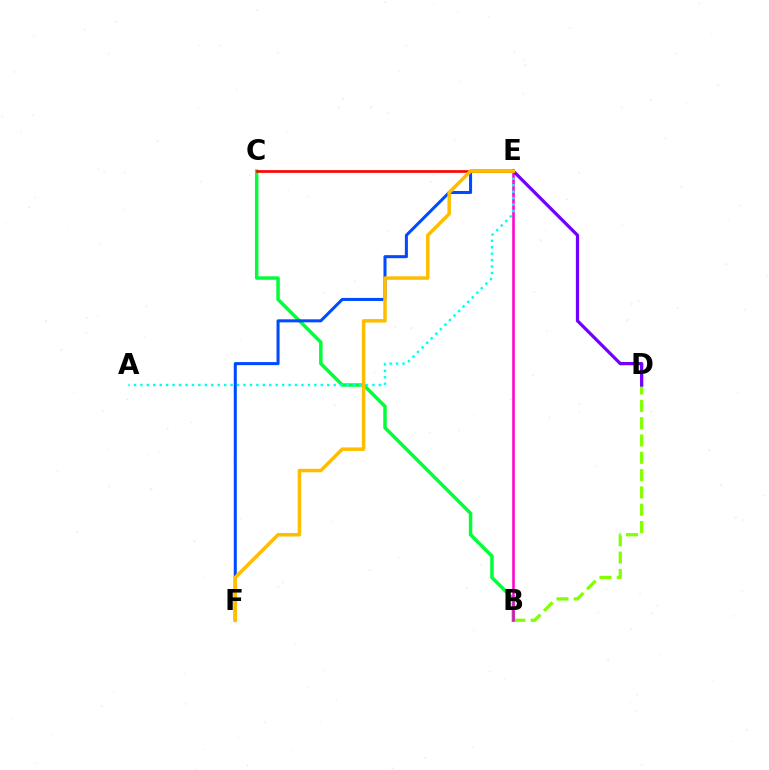{('B', 'C'): [{'color': '#00ff39', 'line_style': 'solid', 'thickness': 2.51}], ('E', 'F'): [{'color': '#004bff', 'line_style': 'solid', 'thickness': 2.19}, {'color': '#ffbd00', 'line_style': 'solid', 'thickness': 2.53}], ('B', 'D'): [{'color': '#84ff00', 'line_style': 'dashed', 'thickness': 2.35}], ('C', 'E'): [{'color': '#ff0000', 'line_style': 'solid', 'thickness': 1.93}], ('B', 'E'): [{'color': '#ff00cf', 'line_style': 'solid', 'thickness': 1.84}], ('A', 'E'): [{'color': '#00fff6', 'line_style': 'dotted', 'thickness': 1.75}], ('D', 'E'): [{'color': '#7200ff', 'line_style': 'solid', 'thickness': 2.34}]}